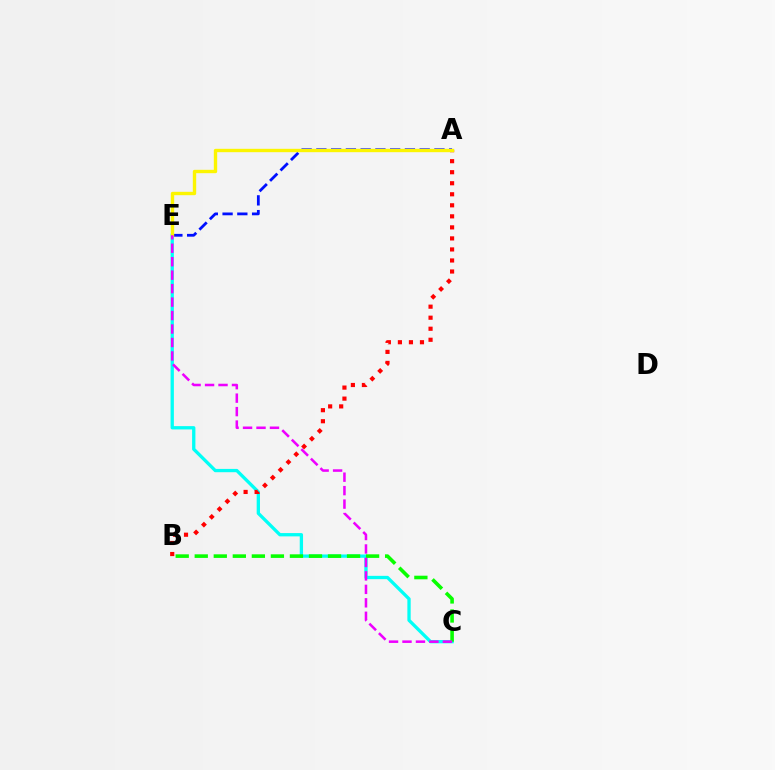{('A', 'E'): [{'color': '#0010ff', 'line_style': 'dashed', 'thickness': 2.0}, {'color': '#fcf500', 'line_style': 'solid', 'thickness': 2.43}], ('C', 'E'): [{'color': '#00fff6', 'line_style': 'solid', 'thickness': 2.38}, {'color': '#ee00ff', 'line_style': 'dashed', 'thickness': 1.83}], ('A', 'B'): [{'color': '#ff0000', 'line_style': 'dotted', 'thickness': 3.0}], ('B', 'C'): [{'color': '#08ff00', 'line_style': 'dashed', 'thickness': 2.59}]}